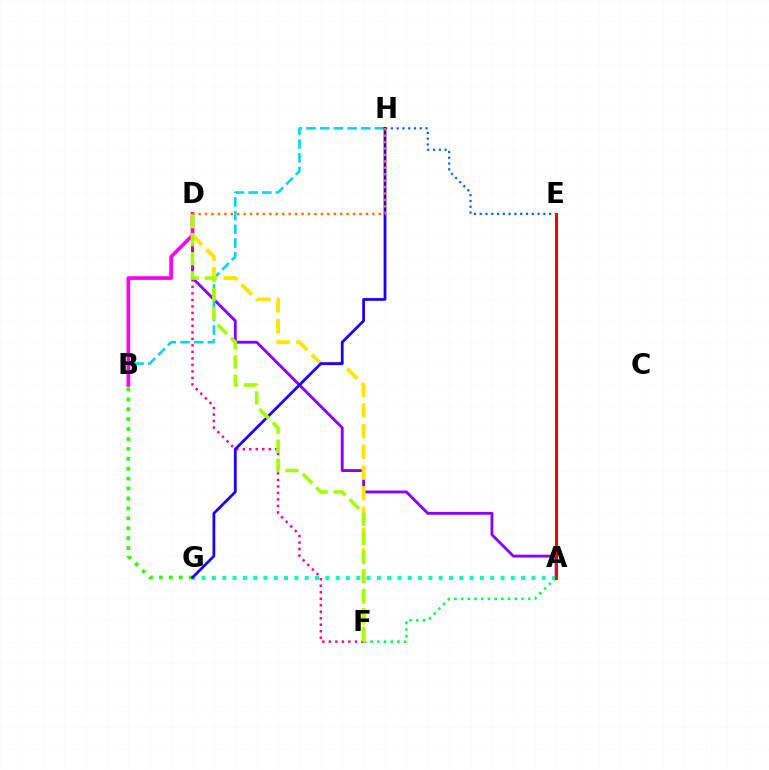{('E', 'H'): [{'color': '#005dff', 'line_style': 'dotted', 'thickness': 1.57}], ('A', 'D'): [{'color': '#8a00ff', 'line_style': 'solid', 'thickness': 2.06}], ('B', 'H'): [{'color': '#00d3ff', 'line_style': 'dashed', 'thickness': 1.86}], ('B', 'D'): [{'color': '#fa00f9', 'line_style': 'solid', 'thickness': 2.64}], ('B', 'G'): [{'color': '#31ff00', 'line_style': 'dotted', 'thickness': 2.69}], ('A', 'F'): [{'color': '#00ff45', 'line_style': 'dotted', 'thickness': 1.82}], ('D', 'F'): [{'color': '#ff0088', 'line_style': 'dotted', 'thickness': 1.77}, {'color': '#ffe600', 'line_style': 'dashed', 'thickness': 2.81}, {'color': '#a2ff00', 'line_style': 'dashed', 'thickness': 2.59}], ('A', 'G'): [{'color': '#00ffbb', 'line_style': 'dotted', 'thickness': 2.8}], ('G', 'H'): [{'color': '#1900ff', 'line_style': 'solid', 'thickness': 1.99}], ('A', 'E'): [{'color': '#ff0000', 'line_style': 'solid', 'thickness': 2.17}], ('D', 'H'): [{'color': '#ff7000', 'line_style': 'dotted', 'thickness': 1.75}]}